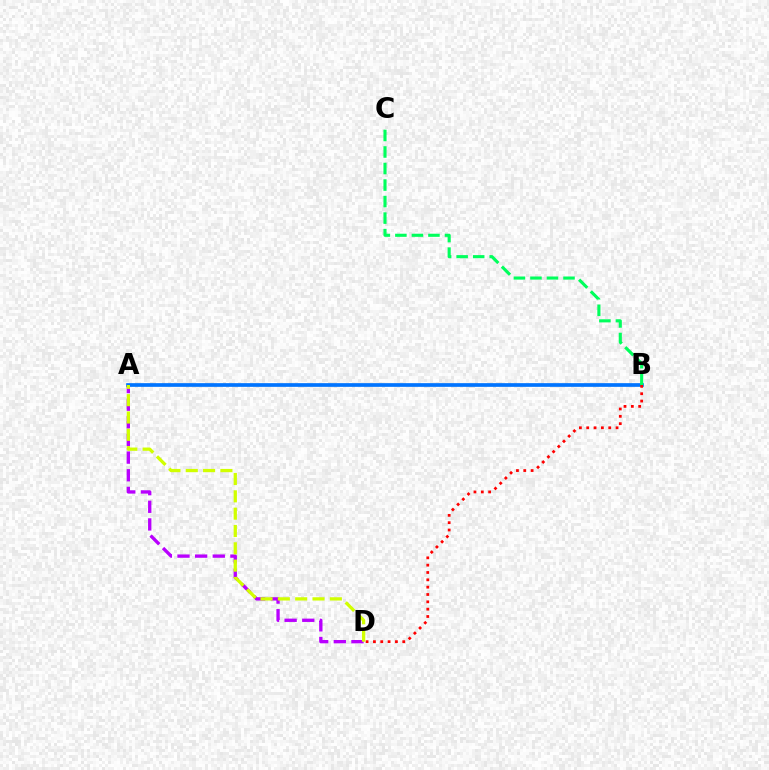{('A', 'D'): [{'color': '#b900ff', 'line_style': 'dashed', 'thickness': 2.4}, {'color': '#d1ff00', 'line_style': 'dashed', 'thickness': 2.35}], ('A', 'B'): [{'color': '#0074ff', 'line_style': 'solid', 'thickness': 2.66}], ('B', 'D'): [{'color': '#ff0000', 'line_style': 'dotted', 'thickness': 1.99}], ('B', 'C'): [{'color': '#00ff5c', 'line_style': 'dashed', 'thickness': 2.25}]}